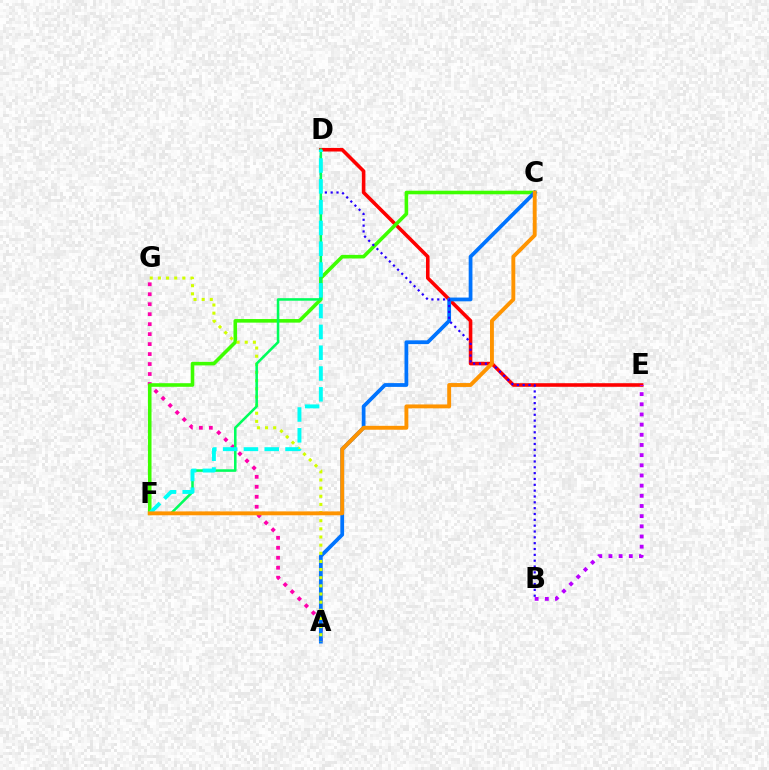{('D', 'E'): [{'color': '#ff0000', 'line_style': 'solid', 'thickness': 2.58}], ('A', 'G'): [{'color': '#ff00ac', 'line_style': 'dotted', 'thickness': 2.71}, {'color': '#d1ff00', 'line_style': 'dotted', 'thickness': 2.21}], ('C', 'F'): [{'color': '#3dff00', 'line_style': 'solid', 'thickness': 2.58}, {'color': '#ff9400', 'line_style': 'solid', 'thickness': 2.8}], ('A', 'C'): [{'color': '#0074ff', 'line_style': 'solid', 'thickness': 2.71}], ('B', 'D'): [{'color': '#2500ff', 'line_style': 'dotted', 'thickness': 1.59}], ('D', 'F'): [{'color': '#00ff5c', 'line_style': 'solid', 'thickness': 1.84}, {'color': '#00fff6', 'line_style': 'dashed', 'thickness': 2.83}], ('B', 'E'): [{'color': '#b900ff', 'line_style': 'dotted', 'thickness': 2.76}]}